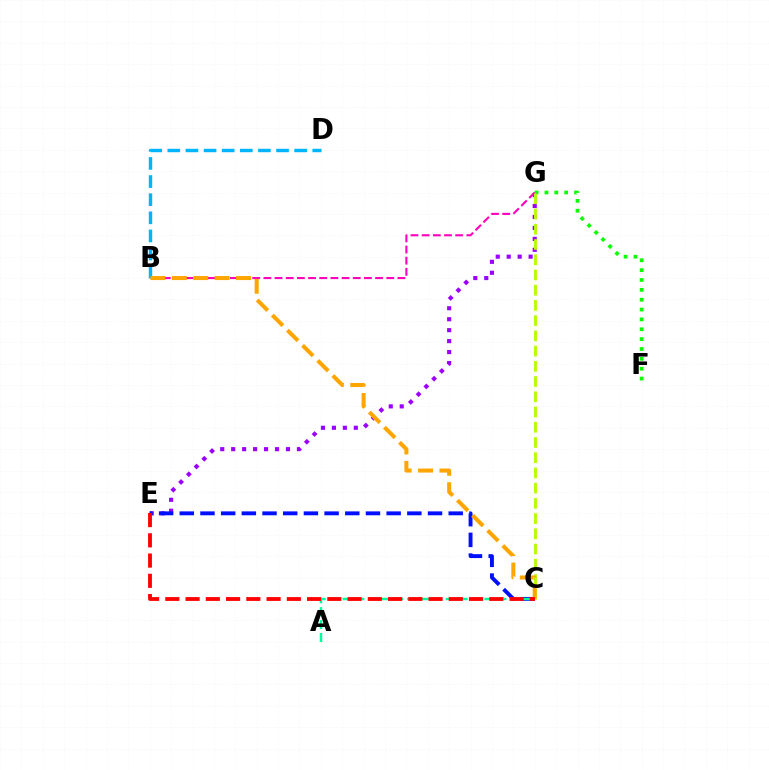{('B', 'D'): [{'color': '#00b5ff', 'line_style': 'dashed', 'thickness': 2.46}], ('E', 'G'): [{'color': '#9b00ff', 'line_style': 'dotted', 'thickness': 2.98}], ('F', 'G'): [{'color': '#08ff00', 'line_style': 'dotted', 'thickness': 2.68}], ('B', 'G'): [{'color': '#ff00bd', 'line_style': 'dashed', 'thickness': 1.52}], ('C', 'E'): [{'color': '#0010ff', 'line_style': 'dashed', 'thickness': 2.81}, {'color': '#ff0000', 'line_style': 'dashed', 'thickness': 2.75}], ('A', 'C'): [{'color': '#00ff9d', 'line_style': 'dashed', 'thickness': 1.75}], ('C', 'G'): [{'color': '#b3ff00', 'line_style': 'dashed', 'thickness': 2.07}], ('B', 'C'): [{'color': '#ffa500', 'line_style': 'dashed', 'thickness': 2.9}]}